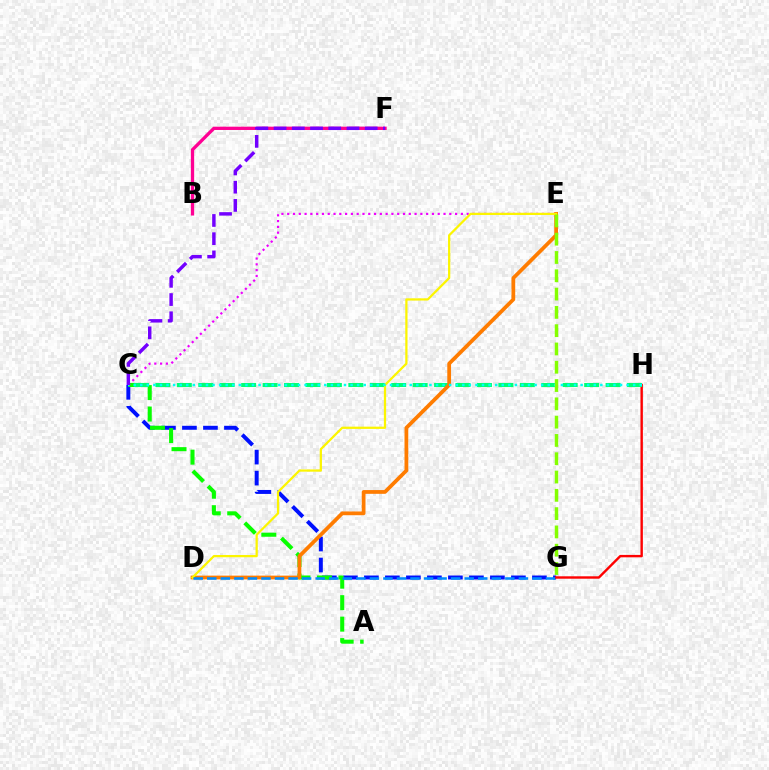{('B', 'F'): [{'color': '#ff0094', 'line_style': 'solid', 'thickness': 2.37}], ('C', 'G'): [{'color': '#0010ff', 'line_style': 'dashed', 'thickness': 2.85}], ('A', 'C'): [{'color': '#08ff00', 'line_style': 'dashed', 'thickness': 2.92}], ('G', 'H'): [{'color': '#ff0000', 'line_style': 'solid', 'thickness': 1.73}], ('C', 'H'): [{'color': '#00ff74', 'line_style': 'dashed', 'thickness': 2.91}, {'color': '#00fff6', 'line_style': 'dotted', 'thickness': 1.79}], ('D', 'E'): [{'color': '#ff7c00', 'line_style': 'solid', 'thickness': 2.71}, {'color': '#fcf500', 'line_style': 'solid', 'thickness': 1.62}], ('C', 'E'): [{'color': '#ee00ff', 'line_style': 'dotted', 'thickness': 1.57}], ('E', 'G'): [{'color': '#84ff00', 'line_style': 'dashed', 'thickness': 2.49}], ('D', 'G'): [{'color': '#008cff', 'line_style': 'dashed', 'thickness': 1.84}], ('C', 'F'): [{'color': '#7200ff', 'line_style': 'dashed', 'thickness': 2.48}]}